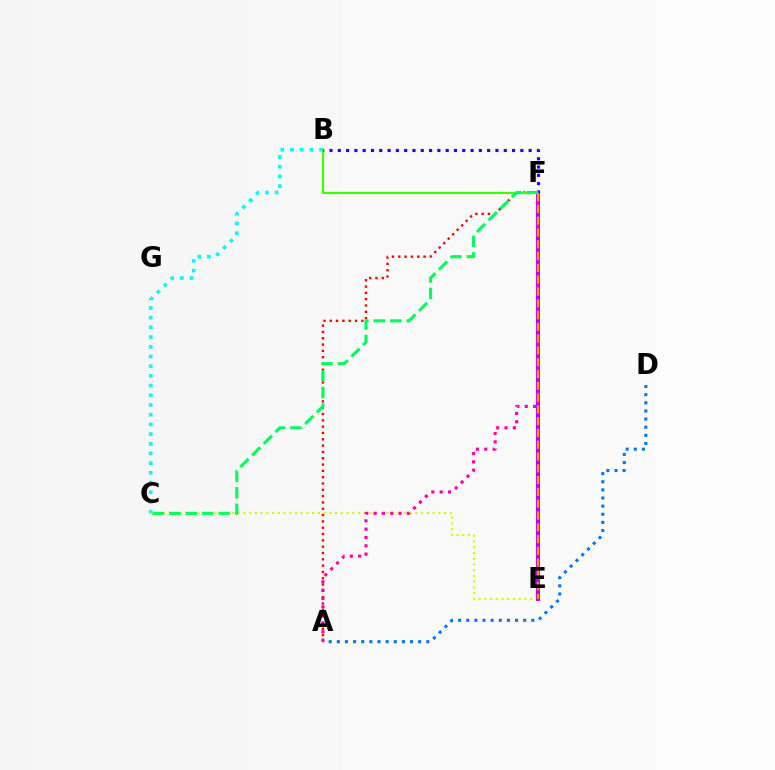{('B', 'C'): [{'color': '#00fff6', 'line_style': 'dotted', 'thickness': 2.64}], ('C', 'E'): [{'color': '#d1ff00', 'line_style': 'dotted', 'thickness': 1.56}], ('A', 'F'): [{'color': '#ff0000', 'line_style': 'dotted', 'thickness': 1.72}, {'color': '#ff00ac', 'line_style': 'dotted', 'thickness': 2.26}], ('B', 'F'): [{'color': '#3dff00', 'line_style': 'solid', 'thickness': 1.56}, {'color': '#2500ff', 'line_style': 'dotted', 'thickness': 2.25}], ('E', 'F'): [{'color': '#b900ff', 'line_style': 'solid', 'thickness': 2.93}, {'color': '#ff9400', 'line_style': 'dashed', 'thickness': 1.6}], ('A', 'D'): [{'color': '#0074ff', 'line_style': 'dotted', 'thickness': 2.21}], ('C', 'F'): [{'color': '#00ff5c', 'line_style': 'dashed', 'thickness': 2.24}]}